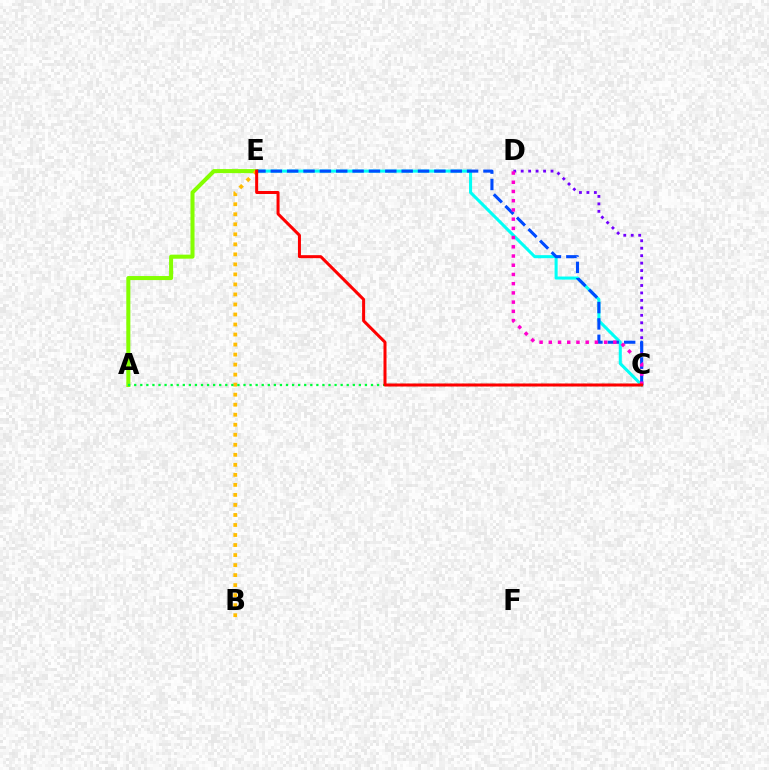{('C', 'D'): [{'color': '#7200ff', 'line_style': 'dotted', 'thickness': 2.03}, {'color': '#ff00cf', 'line_style': 'dotted', 'thickness': 2.51}], ('C', 'E'): [{'color': '#00fff6', 'line_style': 'solid', 'thickness': 2.2}, {'color': '#004bff', 'line_style': 'dashed', 'thickness': 2.22}, {'color': '#ff0000', 'line_style': 'solid', 'thickness': 2.17}], ('A', 'E'): [{'color': '#84ff00', 'line_style': 'solid', 'thickness': 2.91}], ('B', 'E'): [{'color': '#ffbd00', 'line_style': 'dotted', 'thickness': 2.72}], ('A', 'C'): [{'color': '#00ff39', 'line_style': 'dotted', 'thickness': 1.65}]}